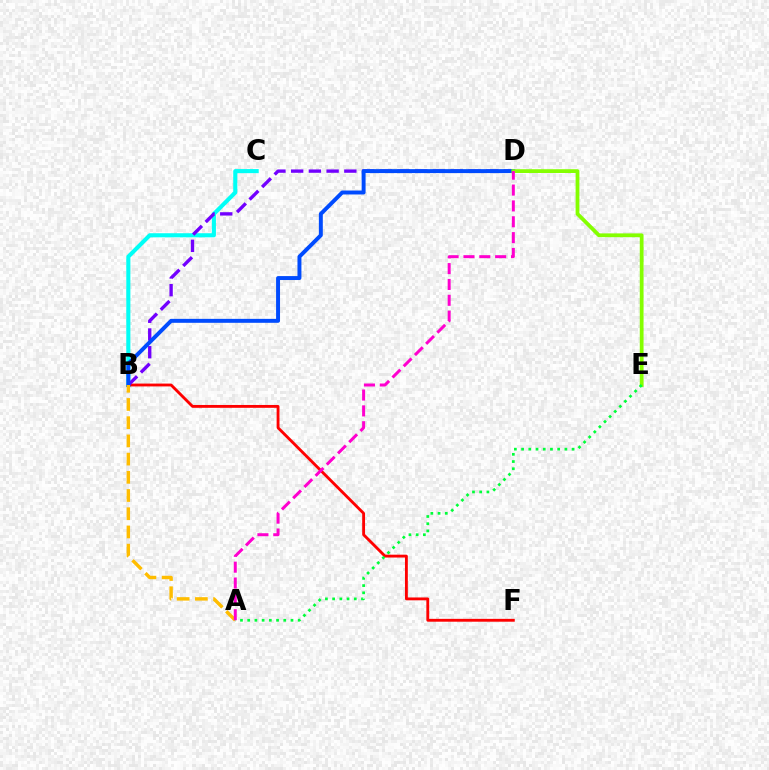{('B', 'C'): [{'color': '#00fff6', 'line_style': 'solid', 'thickness': 2.94}], ('B', 'F'): [{'color': '#ff0000', 'line_style': 'solid', 'thickness': 2.05}], ('B', 'D'): [{'color': '#7200ff', 'line_style': 'dashed', 'thickness': 2.41}, {'color': '#004bff', 'line_style': 'solid', 'thickness': 2.84}], ('A', 'B'): [{'color': '#ffbd00', 'line_style': 'dashed', 'thickness': 2.47}], ('D', 'E'): [{'color': '#84ff00', 'line_style': 'solid', 'thickness': 2.72}], ('A', 'E'): [{'color': '#00ff39', 'line_style': 'dotted', 'thickness': 1.96}], ('A', 'D'): [{'color': '#ff00cf', 'line_style': 'dashed', 'thickness': 2.15}]}